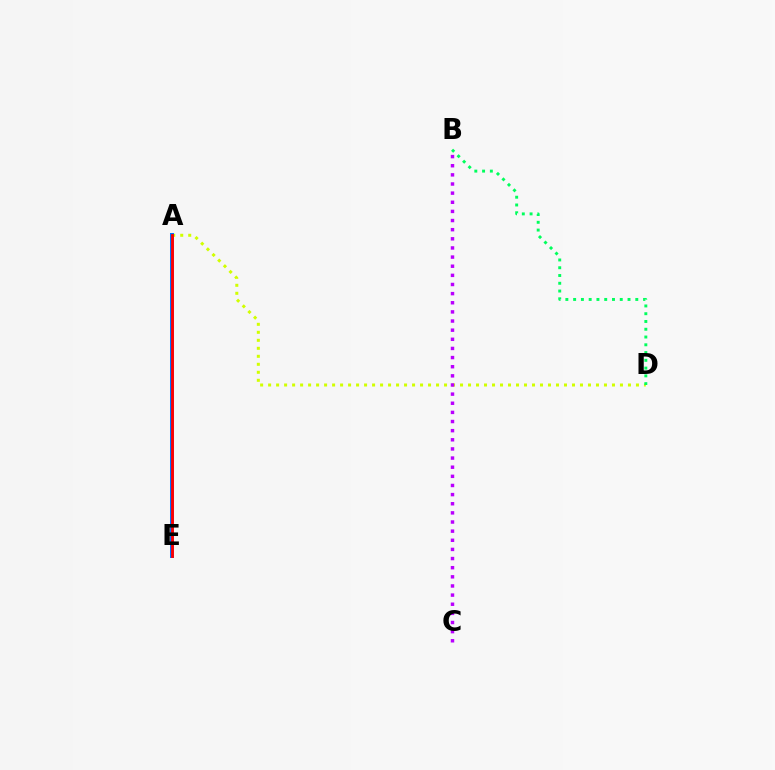{('A', 'D'): [{'color': '#d1ff00', 'line_style': 'dotted', 'thickness': 2.17}], ('B', 'D'): [{'color': '#00ff5c', 'line_style': 'dotted', 'thickness': 2.11}], ('A', 'E'): [{'color': '#0074ff', 'line_style': 'solid', 'thickness': 2.88}, {'color': '#ff0000', 'line_style': 'solid', 'thickness': 2.05}], ('B', 'C'): [{'color': '#b900ff', 'line_style': 'dotted', 'thickness': 2.48}]}